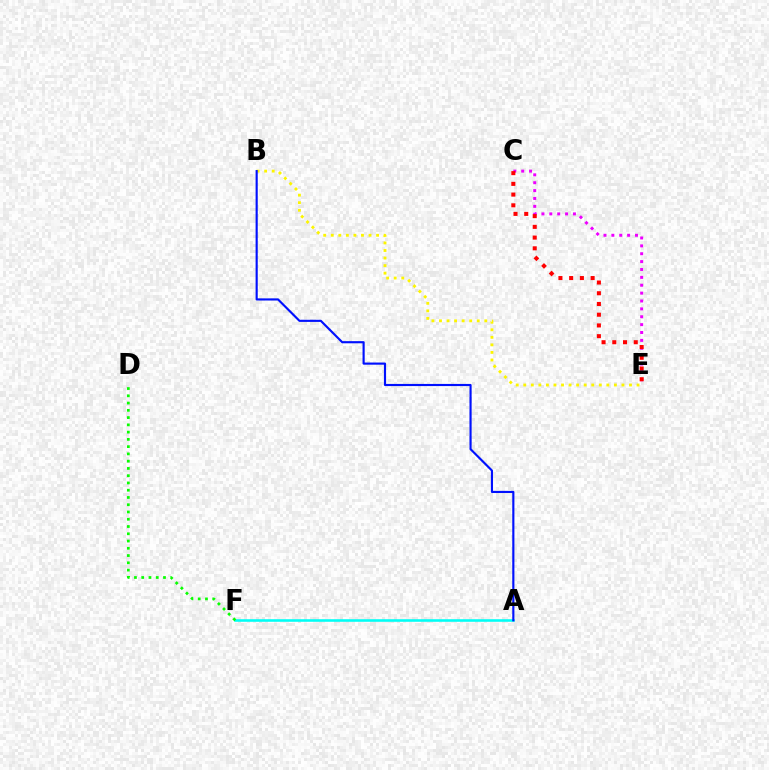{('C', 'E'): [{'color': '#ee00ff', 'line_style': 'dotted', 'thickness': 2.14}, {'color': '#ff0000', 'line_style': 'dotted', 'thickness': 2.92}], ('A', 'F'): [{'color': '#00fff6', 'line_style': 'solid', 'thickness': 1.85}], ('D', 'F'): [{'color': '#08ff00', 'line_style': 'dotted', 'thickness': 1.97}], ('B', 'E'): [{'color': '#fcf500', 'line_style': 'dotted', 'thickness': 2.05}], ('A', 'B'): [{'color': '#0010ff', 'line_style': 'solid', 'thickness': 1.54}]}